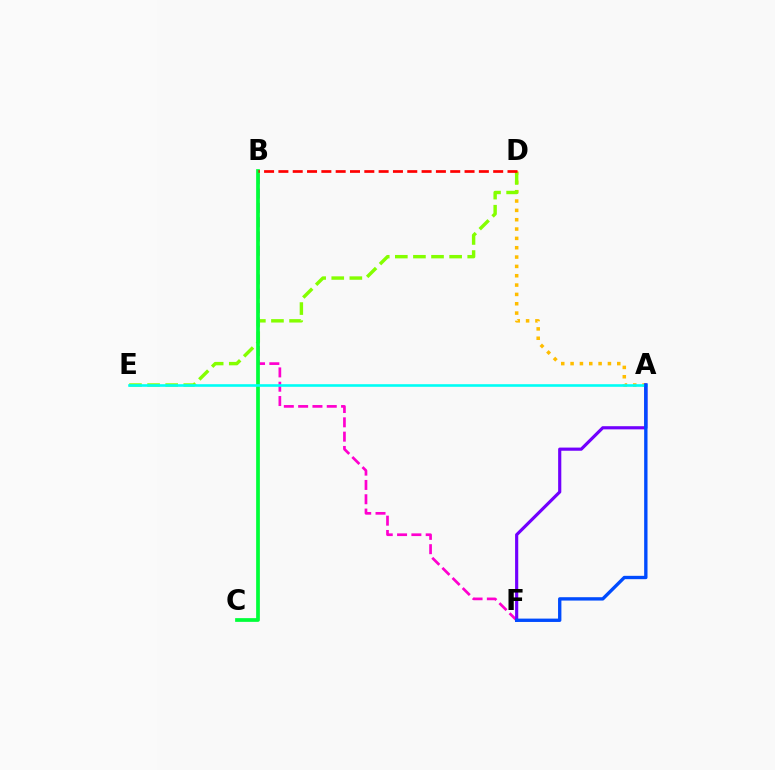{('B', 'F'): [{'color': '#ff00cf', 'line_style': 'dashed', 'thickness': 1.94}], ('A', 'D'): [{'color': '#ffbd00', 'line_style': 'dotted', 'thickness': 2.54}], ('D', 'E'): [{'color': '#84ff00', 'line_style': 'dashed', 'thickness': 2.46}], ('B', 'C'): [{'color': '#00ff39', 'line_style': 'solid', 'thickness': 2.68}], ('A', 'F'): [{'color': '#7200ff', 'line_style': 'solid', 'thickness': 2.28}, {'color': '#004bff', 'line_style': 'solid', 'thickness': 2.41}], ('A', 'E'): [{'color': '#00fff6', 'line_style': 'solid', 'thickness': 1.88}], ('B', 'D'): [{'color': '#ff0000', 'line_style': 'dashed', 'thickness': 1.95}]}